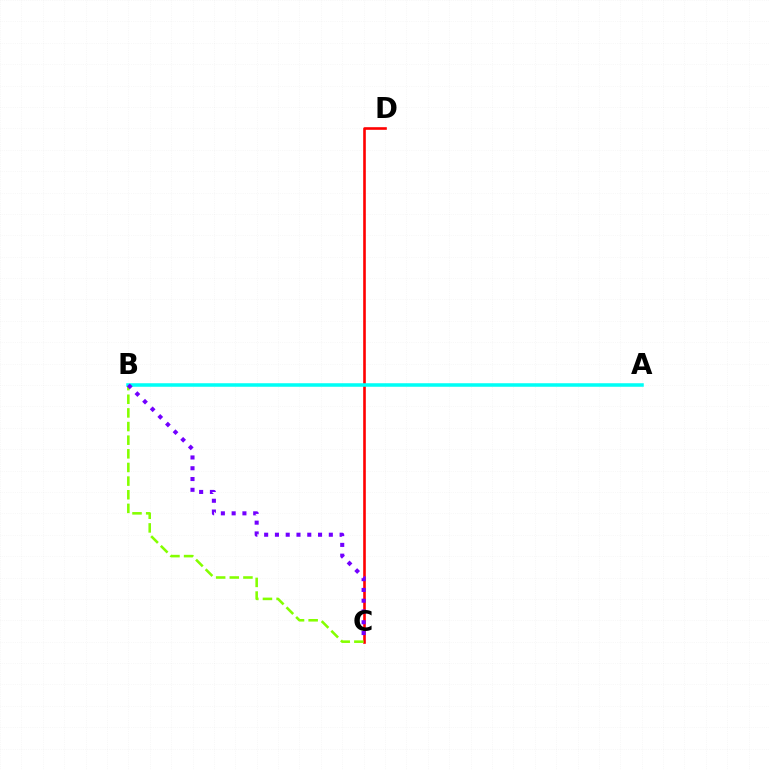{('C', 'D'): [{'color': '#ff0000', 'line_style': 'solid', 'thickness': 1.89}], ('B', 'C'): [{'color': '#84ff00', 'line_style': 'dashed', 'thickness': 1.85}, {'color': '#7200ff', 'line_style': 'dotted', 'thickness': 2.93}], ('A', 'B'): [{'color': '#00fff6', 'line_style': 'solid', 'thickness': 2.55}]}